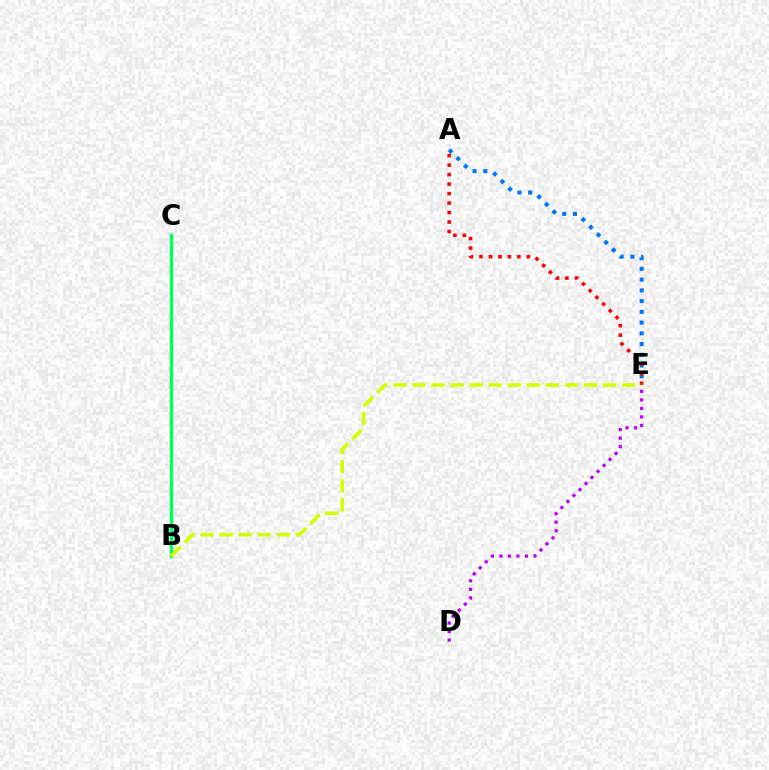{('D', 'E'): [{'color': '#b900ff', 'line_style': 'dotted', 'thickness': 2.31}], ('A', 'E'): [{'color': '#0074ff', 'line_style': 'dotted', 'thickness': 2.92}, {'color': '#ff0000', 'line_style': 'dotted', 'thickness': 2.58}], ('B', 'C'): [{'color': '#00ff5c', 'line_style': 'solid', 'thickness': 2.41}], ('B', 'E'): [{'color': '#d1ff00', 'line_style': 'dashed', 'thickness': 2.59}]}